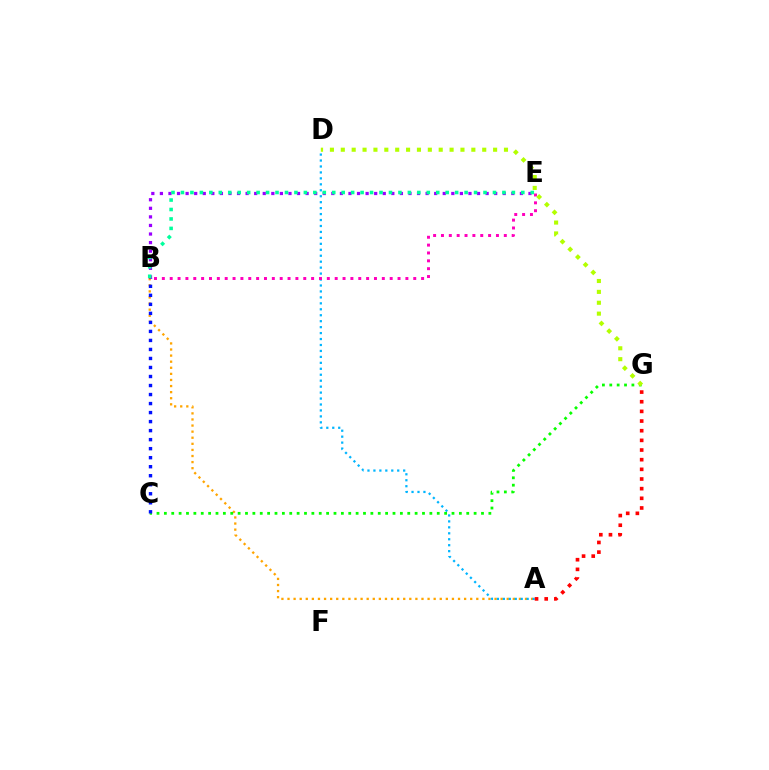{('B', 'E'): [{'color': '#9b00ff', 'line_style': 'dotted', 'thickness': 2.33}, {'color': '#ff00bd', 'line_style': 'dotted', 'thickness': 2.13}, {'color': '#00ff9d', 'line_style': 'dotted', 'thickness': 2.57}], ('A', 'B'): [{'color': '#ffa500', 'line_style': 'dotted', 'thickness': 1.65}], ('C', 'G'): [{'color': '#08ff00', 'line_style': 'dotted', 'thickness': 2.0}], ('A', 'D'): [{'color': '#00b5ff', 'line_style': 'dotted', 'thickness': 1.62}], ('D', 'G'): [{'color': '#b3ff00', 'line_style': 'dotted', 'thickness': 2.96}], ('B', 'C'): [{'color': '#0010ff', 'line_style': 'dotted', 'thickness': 2.45}], ('A', 'G'): [{'color': '#ff0000', 'line_style': 'dotted', 'thickness': 2.62}]}